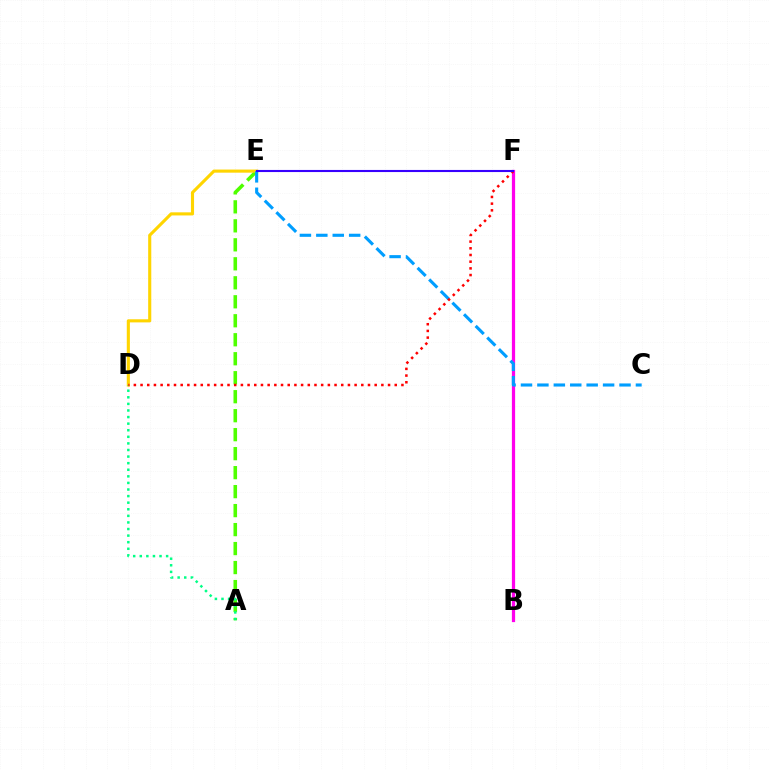{('A', 'E'): [{'color': '#4fff00', 'line_style': 'dashed', 'thickness': 2.58}], ('B', 'F'): [{'color': '#ff00ed', 'line_style': 'solid', 'thickness': 2.33}], ('D', 'E'): [{'color': '#ffd500', 'line_style': 'solid', 'thickness': 2.24}], ('A', 'D'): [{'color': '#00ff86', 'line_style': 'dotted', 'thickness': 1.79}], ('C', 'E'): [{'color': '#009eff', 'line_style': 'dashed', 'thickness': 2.23}], ('D', 'F'): [{'color': '#ff0000', 'line_style': 'dotted', 'thickness': 1.82}], ('E', 'F'): [{'color': '#3700ff', 'line_style': 'solid', 'thickness': 1.52}]}